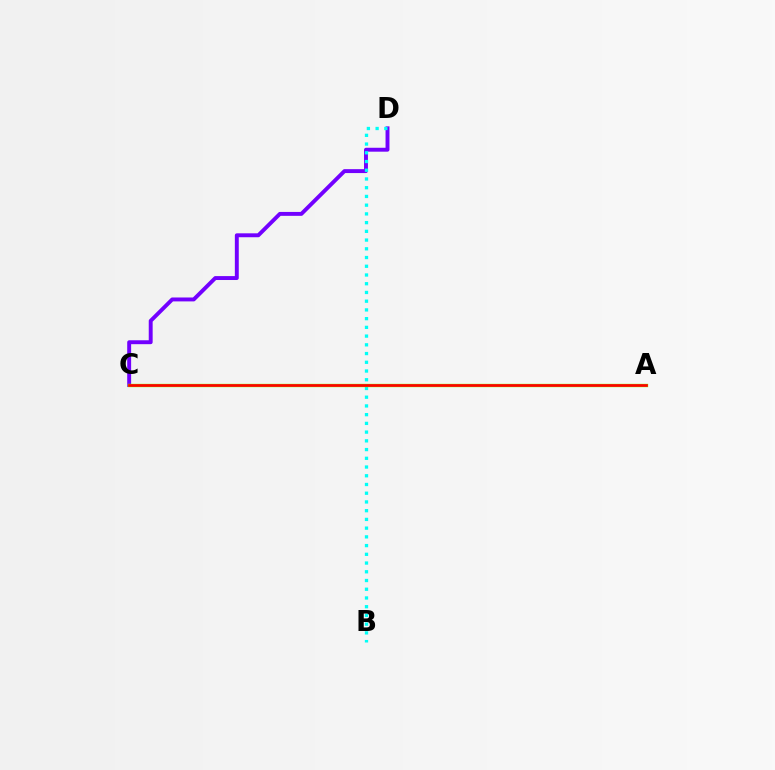{('C', 'D'): [{'color': '#7200ff', 'line_style': 'solid', 'thickness': 2.82}], ('B', 'D'): [{'color': '#00fff6', 'line_style': 'dotted', 'thickness': 2.37}], ('A', 'C'): [{'color': '#84ff00', 'line_style': 'solid', 'thickness': 2.41}, {'color': '#ff0000', 'line_style': 'solid', 'thickness': 1.93}]}